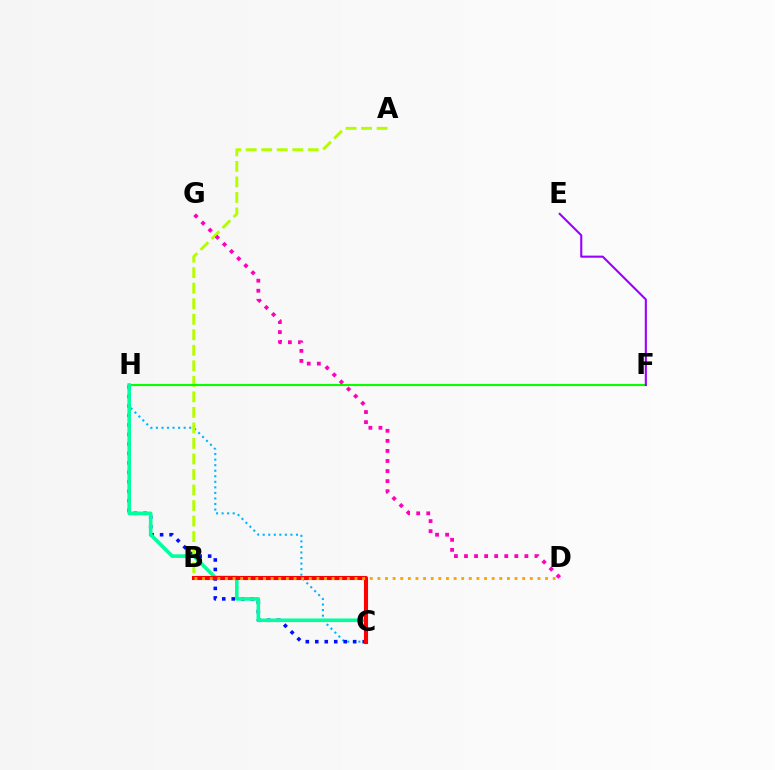{('C', 'H'): [{'color': '#00b5ff', 'line_style': 'dotted', 'thickness': 1.51}, {'color': '#0010ff', 'line_style': 'dotted', 'thickness': 2.58}, {'color': '#00ff9d', 'line_style': 'solid', 'thickness': 2.58}], ('A', 'B'): [{'color': '#b3ff00', 'line_style': 'dashed', 'thickness': 2.11}], ('F', 'H'): [{'color': '#08ff00', 'line_style': 'solid', 'thickness': 1.52}], ('B', 'C'): [{'color': '#ff0000', 'line_style': 'solid', 'thickness': 2.95}], ('E', 'F'): [{'color': '#9b00ff', 'line_style': 'solid', 'thickness': 1.51}], ('B', 'D'): [{'color': '#ffa500', 'line_style': 'dotted', 'thickness': 2.07}], ('D', 'G'): [{'color': '#ff00bd', 'line_style': 'dotted', 'thickness': 2.73}]}